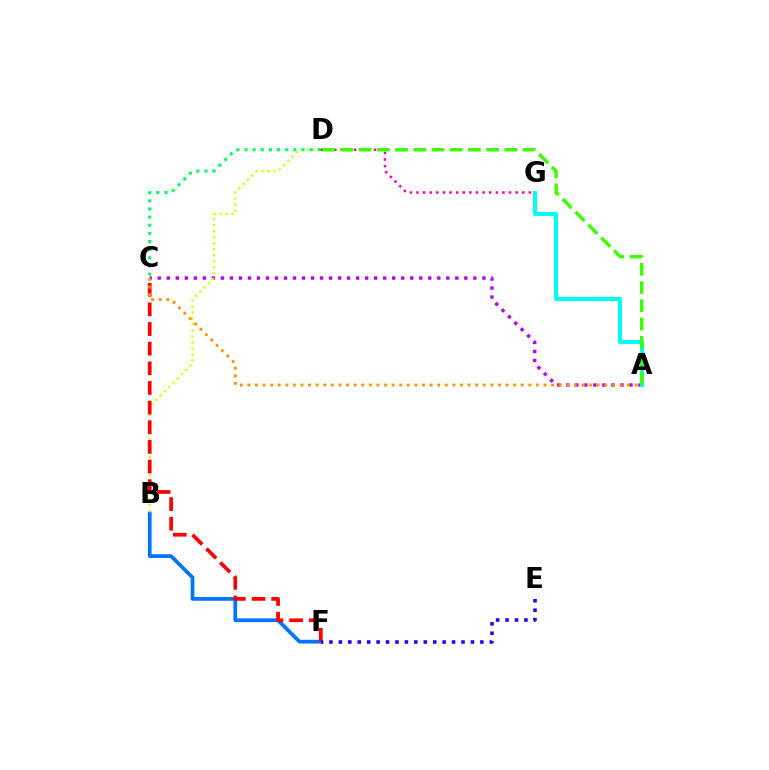{('B', 'F'): [{'color': '#0074ff', 'line_style': 'solid', 'thickness': 2.68}], ('A', 'C'): [{'color': '#b900ff', 'line_style': 'dotted', 'thickness': 2.45}, {'color': '#ff9400', 'line_style': 'dotted', 'thickness': 2.06}], ('D', 'G'): [{'color': '#ff00ac', 'line_style': 'dotted', 'thickness': 1.8}], ('B', 'D'): [{'color': '#d1ff00', 'line_style': 'dotted', 'thickness': 1.63}], ('A', 'G'): [{'color': '#00fff6', 'line_style': 'solid', 'thickness': 2.93}], ('C', 'F'): [{'color': '#ff0000', 'line_style': 'dashed', 'thickness': 2.67}], ('C', 'D'): [{'color': '#00ff5c', 'line_style': 'dotted', 'thickness': 2.21}], ('A', 'D'): [{'color': '#3dff00', 'line_style': 'dashed', 'thickness': 2.47}], ('E', 'F'): [{'color': '#2500ff', 'line_style': 'dotted', 'thickness': 2.56}]}